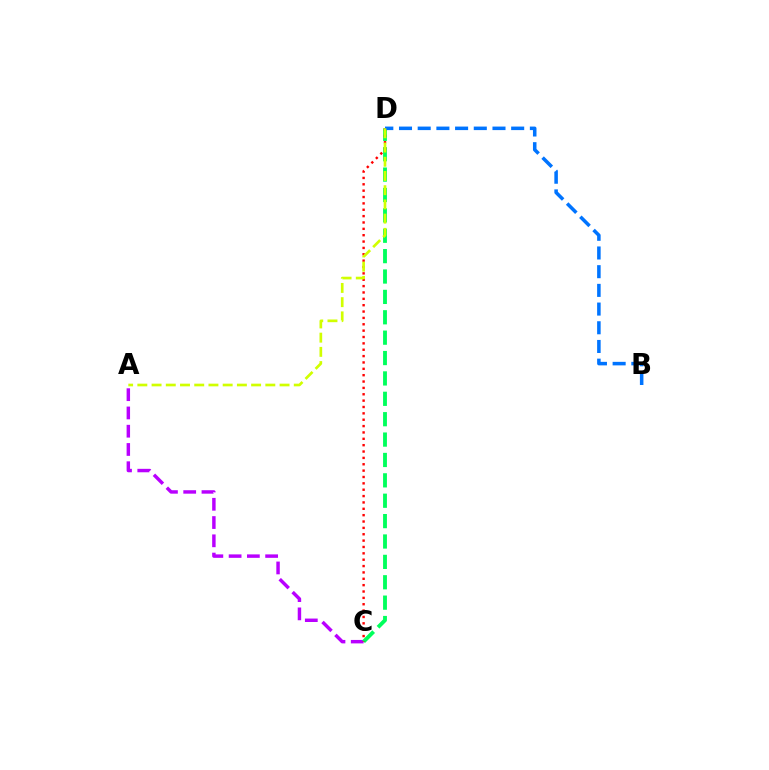{('A', 'C'): [{'color': '#b900ff', 'line_style': 'dashed', 'thickness': 2.48}], ('C', 'D'): [{'color': '#00ff5c', 'line_style': 'dashed', 'thickness': 2.77}, {'color': '#ff0000', 'line_style': 'dotted', 'thickness': 1.73}], ('B', 'D'): [{'color': '#0074ff', 'line_style': 'dashed', 'thickness': 2.54}], ('A', 'D'): [{'color': '#d1ff00', 'line_style': 'dashed', 'thickness': 1.93}]}